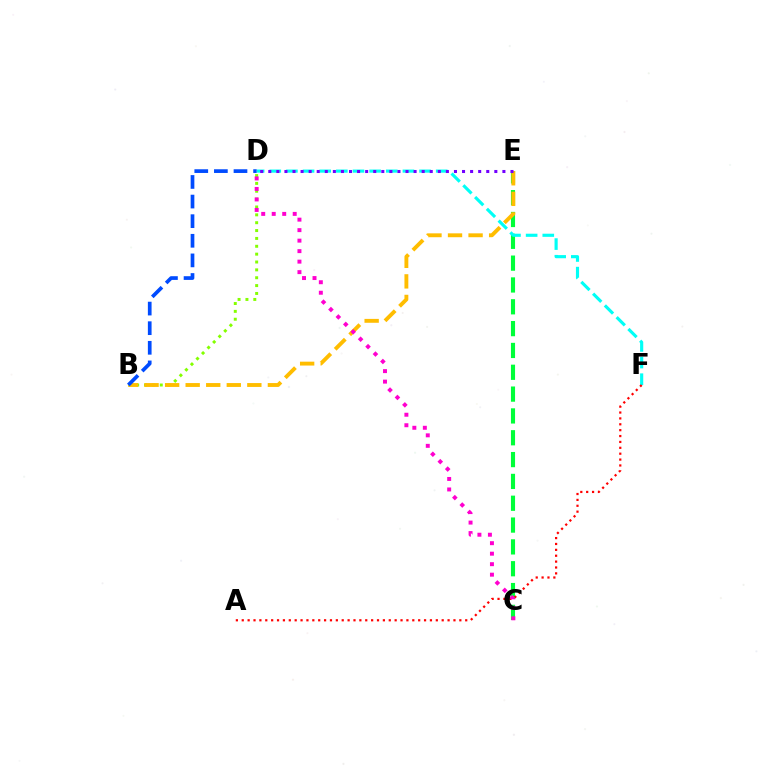{('C', 'E'): [{'color': '#00ff39', 'line_style': 'dashed', 'thickness': 2.97}], ('B', 'D'): [{'color': '#84ff00', 'line_style': 'dotted', 'thickness': 2.14}, {'color': '#004bff', 'line_style': 'dashed', 'thickness': 2.66}], ('B', 'E'): [{'color': '#ffbd00', 'line_style': 'dashed', 'thickness': 2.79}], ('D', 'F'): [{'color': '#00fff6', 'line_style': 'dashed', 'thickness': 2.26}], ('A', 'F'): [{'color': '#ff0000', 'line_style': 'dotted', 'thickness': 1.6}], ('C', 'D'): [{'color': '#ff00cf', 'line_style': 'dotted', 'thickness': 2.85}], ('D', 'E'): [{'color': '#7200ff', 'line_style': 'dotted', 'thickness': 2.19}]}